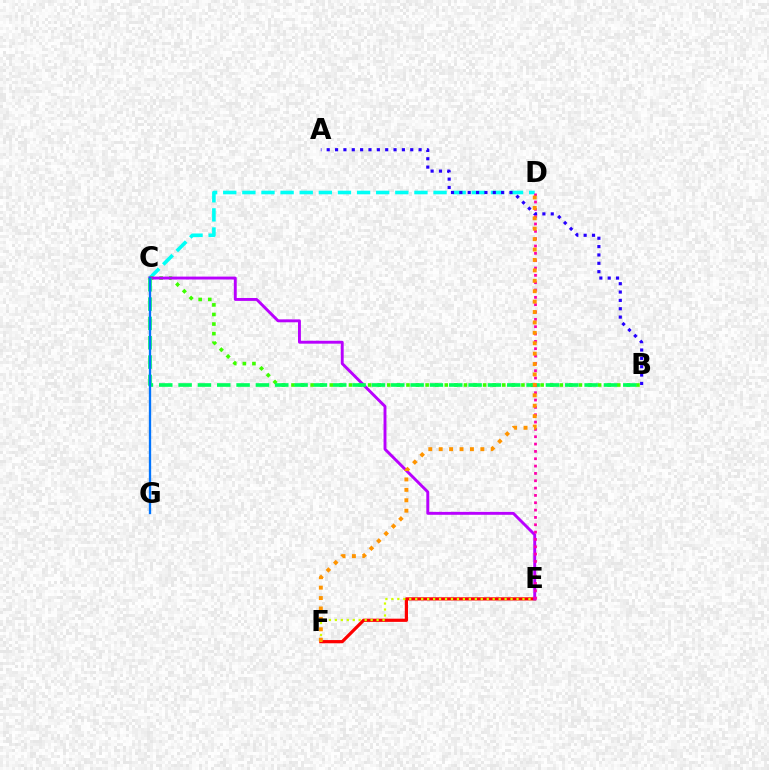{('E', 'F'): [{'color': '#ff0000', 'line_style': 'solid', 'thickness': 2.31}, {'color': '#d1ff00', 'line_style': 'dotted', 'thickness': 1.62}], ('C', 'D'): [{'color': '#00fff6', 'line_style': 'dashed', 'thickness': 2.6}], ('A', 'B'): [{'color': '#2500ff', 'line_style': 'dotted', 'thickness': 2.27}], ('B', 'C'): [{'color': '#3dff00', 'line_style': 'dotted', 'thickness': 2.6}, {'color': '#00ff5c', 'line_style': 'dashed', 'thickness': 2.63}], ('C', 'E'): [{'color': '#b900ff', 'line_style': 'solid', 'thickness': 2.09}], ('D', 'E'): [{'color': '#ff00ac', 'line_style': 'dotted', 'thickness': 1.99}], ('D', 'F'): [{'color': '#ff9400', 'line_style': 'dotted', 'thickness': 2.83}], ('C', 'G'): [{'color': '#0074ff', 'line_style': 'solid', 'thickness': 1.67}]}